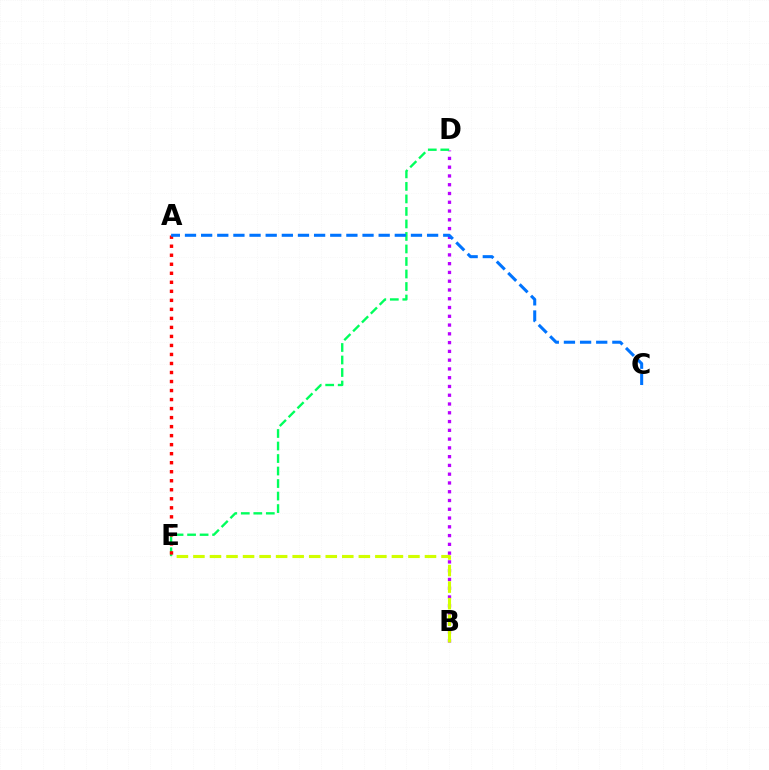{('B', 'D'): [{'color': '#b900ff', 'line_style': 'dotted', 'thickness': 2.38}], ('D', 'E'): [{'color': '#00ff5c', 'line_style': 'dashed', 'thickness': 1.7}], ('B', 'E'): [{'color': '#d1ff00', 'line_style': 'dashed', 'thickness': 2.25}], ('A', 'E'): [{'color': '#ff0000', 'line_style': 'dotted', 'thickness': 2.45}], ('A', 'C'): [{'color': '#0074ff', 'line_style': 'dashed', 'thickness': 2.19}]}